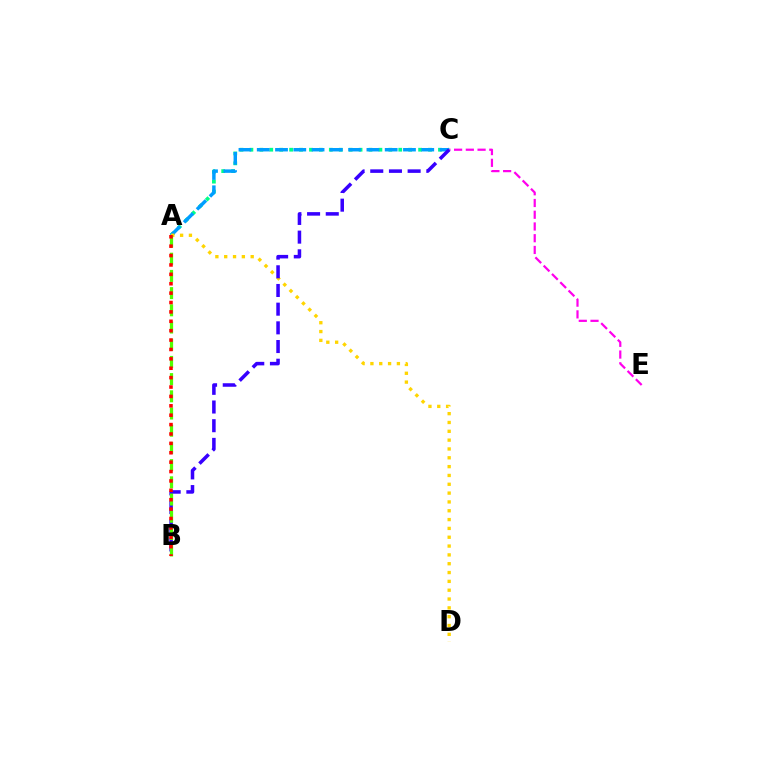{('C', 'E'): [{'color': '#ff00ed', 'line_style': 'dashed', 'thickness': 1.59}], ('A', 'C'): [{'color': '#00ff86', 'line_style': 'dotted', 'thickness': 2.7}, {'color': '#009eff', 'line_style': 'dashed', 'thickness': 2.48}], ('A', 'D'): [{'color': '#ffd500', 'line_style': 'dotted', 'thickness': 2.4}], ('B', 'C'): [{'color': '#3700ff', 'line_style': 'dashed', 'thickness': 2.54}], ('A', 'B'): [{'color': '#4fff00', 'line_style': 'dashed', 'thickness': 2.34}, {'color': '#ff0000', 'line_style': 'dotted', 'thickness': 2.55}]}